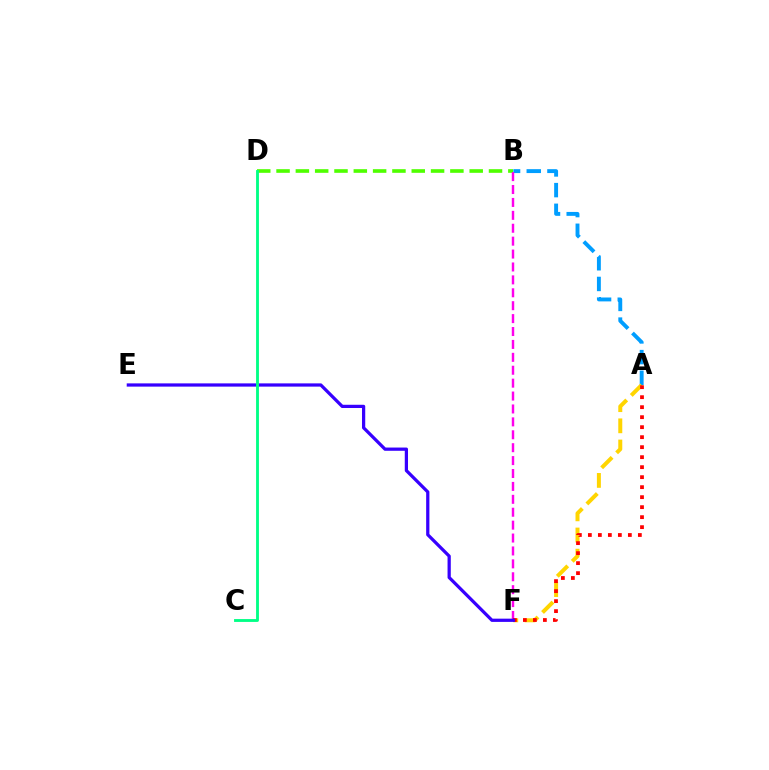{('A', 'B'): [{'color': '#009eff', 'line_style': 'dashed', 'thickness': 2.81}], ('B', 'D'): [{'color': '#4fff00', 'line_style': 'dashed', 'thickness': 2.62}], ('A', 'F'): [{'color': '#ffd500', 'line_style': 'dashed', 'thickness': 2.87}, {'color': '#ff0000', 'line_style': 'dotted', 'thickness': 2.72}], ('B', 'F'): [{'color': '#ff00ed', 'line_style': 'dashed', 'thickness': 1.75}], ('E', 'F'): [{'color': '#3700ff', 'line_style': 'solid', 'thickness': 2.33}], ('C', 'D'): [{'color': '#00ff86', 'line_style': 'solid', 'thickness': 2.05}]}